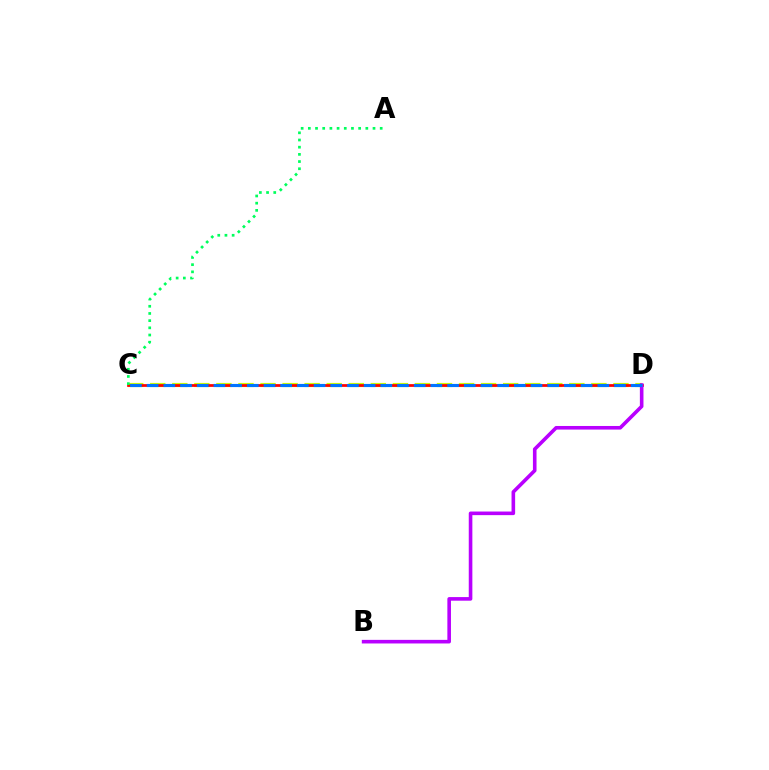{('C', 'D'): [{'color': '#d1ff00', 'line_style': 'dashed', 'thickness': 3.0}, {'color': '#ff0000', 'line_style': 'solid', 'thickness': 1.97}, {'color': '#0074ff', 'line_style': 'dashed', 'thickness': 2.27}], ('B', 'D'): [{'color': '#b900ff', 'line_style': 'solid', 'thickness': 2.59}], ('A', 'C'): [{'color': '#00ff5c', 'line_style': 'dotted', 'thickness': 1.95}]}